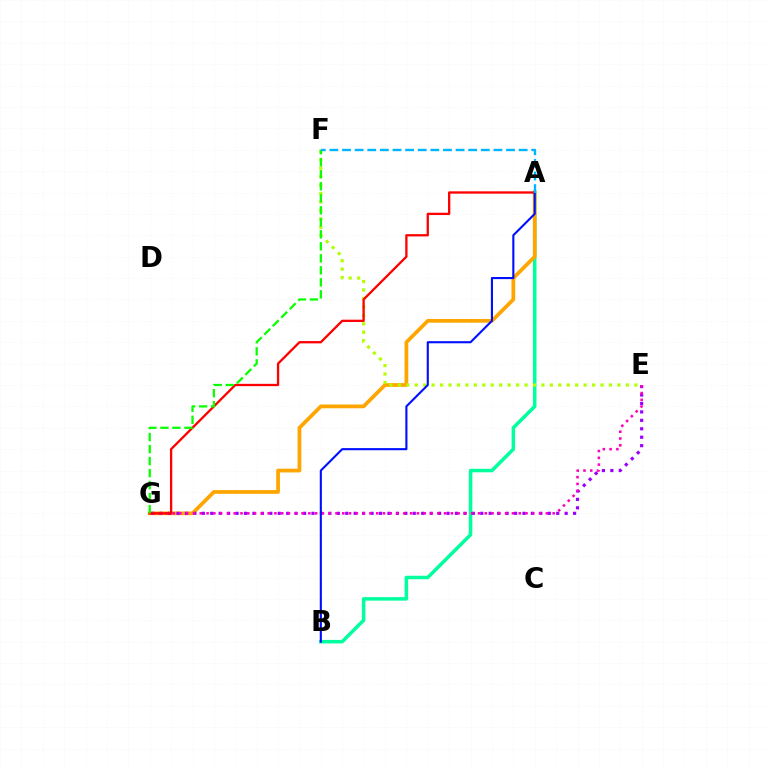{('A', 'B'): [{'color': '#00ff9d', 'line_style': 'solid', 'thickness': 2.52}, {'color': '#0010ff', 'line_style': 'solid', 'thickness': 1.52}], ('A', 'G'): [{'color': '#ffa500', 'line_style': 'solid', 'thickness': 2.69}, {'color': '#ff0000', 'line_style': 'solid', 'thickness': 1.66}], ('E', 'G'): [{'color': '#9b00ff', 'line_style': 'dotted', 'thickness': 2.29}, {'color': '#ff00bd', 'line_style': 'dotted', 'thickness': 1.84}], ('E', 'F'): [{'color': '#b3ff00', 'line_style': 'dotted', 'thickness': 2.29}], ('F', 'G'): [{'color': '#08ff00', 'line_style': 'dashed', 'thickness': 1.63}], ('A', 'F'): [{'color': '#00b5ff', 'line_style': 'dashed', 'thickness': 1.71}]}